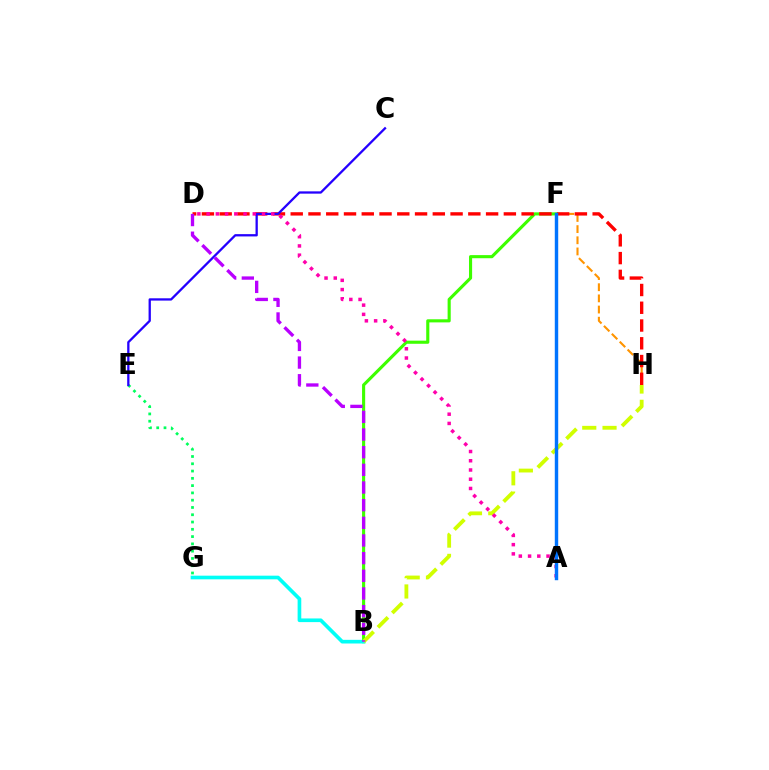{('E', 'G'): [{'color': '#00ff5c', 'line_style': 'dotted', 'thickness': 1.98}], ('F', 'H'): [{'color': '#ff9400', 'line_style': 'dashed', 'thickness': 1.52}], ('B', 'F'): [{'color': '#3dff00', 'line_style': 'solid', 'thickness': 2.24}], ('D', 'H'): [{'color': '#ff0000', 'line_style': 'dashed', 'thickness': 2.41}], ('B', 'G'): [{'color': '#00fff6', 'line_style': 'solid', 'thickness': 2.64}], ('B', 'H'): [{'color': '#d1ff00', 'line_style': 'dashed', 'thickness': 2.75}], ('C', 'E'): [{'color': '#2500ff', 'line_style': 'solid', 'thickness': 1.65}], ('A', 'D'): [{'color': '#ff00ac', 'line_style': 'dotted', 'thickness': 2.51}], ('A', 'F'): [{'color': '#0074ff', 'line_style': 'solid', 'thickness': 2.46}], ('B', 'D'): [{'color': '#b900ff', 'line_style': 'dashed', 'thickness': 2.4}]}